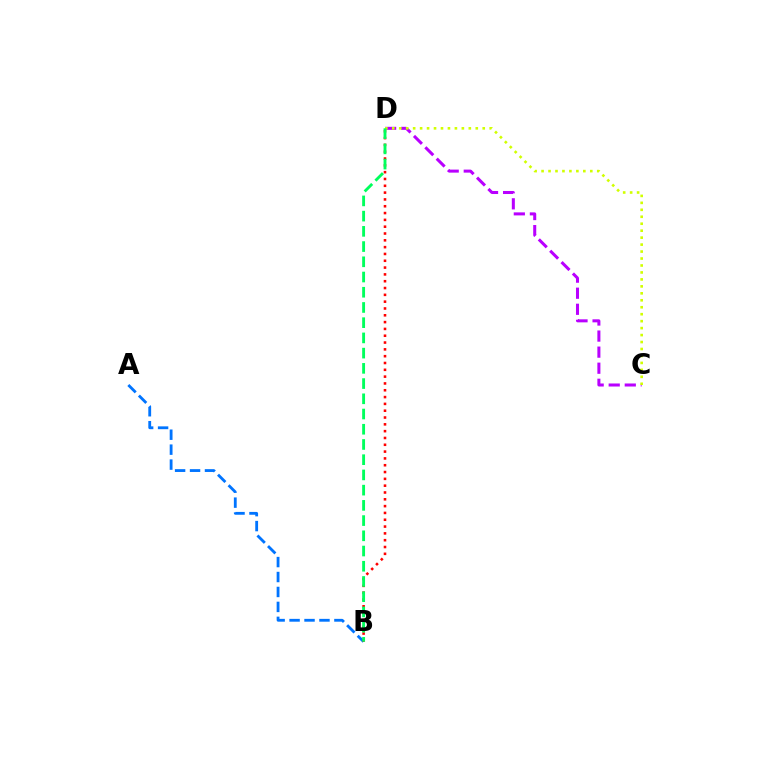{('A', 'B'): [{'color': '#0074ff', 'line_style': 'dashed', 'thickness': 2.03}], ('C', 'D'): [{'color': '#b900ff', 'line_style': 'dashed', 'thickness': 2.18}, {'color': '#d1ff00', 'line_style': 'dotted', 'thickness': 1.89}], ('B', 'D'): [{'color': '#ff0000', 'line_style': 'dotted', 'thickness': 1.85}, {'color': '#00ff5c', 'line_style': 'dashed', 'thickness': 2.07}]}